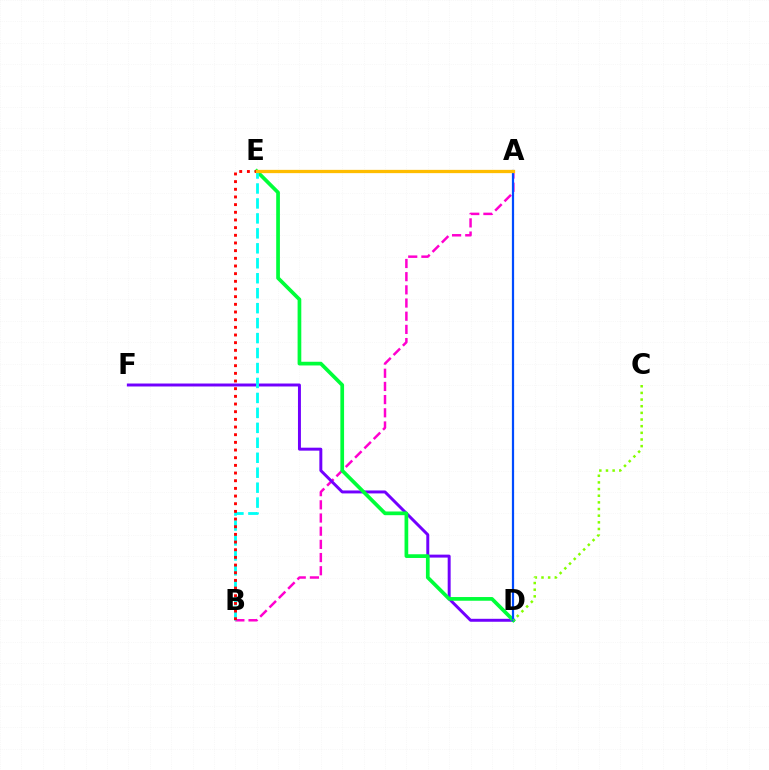{('A', 'B'): [{'color': '#ff00cf', 'line_style': 'dashed', 'thickness': 1.79}], ('D', 'F'): [{'color': '#7200ff', 'line_style': 'solid', 'thickness': 2.13}], ('D', 'E'): [{'color': '#00ff39', 'line_style': 'solid', 'thickness': 2.67}], ('A', 'D'): [{'color': '#004bff', 'line_style': 'solid', 'thickness': 1.6}], ('B', 'E'): [{'color': '#00fff6', 'line_style': 'dashed', 'thickness': 2.03}, {'color': '#ff0000', 'line_style': 'dotted', 'thickness': 2.08}], ('C', 'D'): [{'color': '#84ff00', 'line_style': 'dotted', 'thickness': 1.81}], ('A', 'E'): [{'color': '#ffbd00', 'line_style': 'solid', 'thickness': 2.36}]}